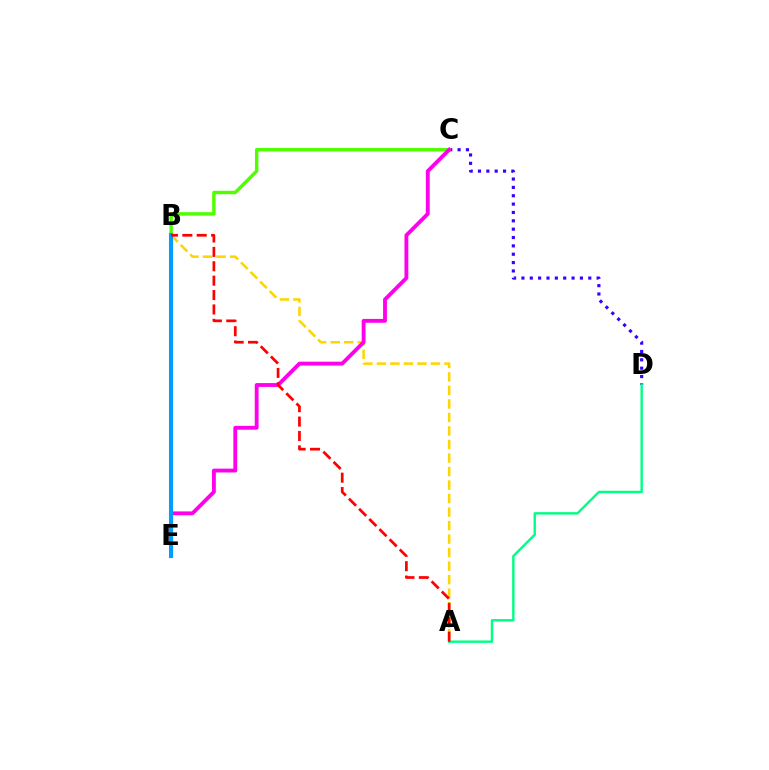{('A', 'B'): [{'color': '#ffd500', 'line_style': 'dashed', 'thickness': 1.84}, {'color': '#ff0000', 'line_style': 'dashed', 'thickness': 1.95}], ('C', 'D'): [{'color': '#3700ff', 'line_style': 'dotted', 'thickness': 2.27}], ('B', 'C'): [{'color': '#4fff00', 'line_style': 'solid', 'thickness': 2.47}], ('C', 'E'): [{'color': '#ff00ed', 'line_style': 'solid', 'thickness': 2.77}], ('B', 'E'): [{'color': '#009eff', 'line_style': 'solid', 'thickness': 2.93}], ('A', 'D'): [{'color': '#00ff86', 'line_style': 'solid', 'thickness': 1.74}]}